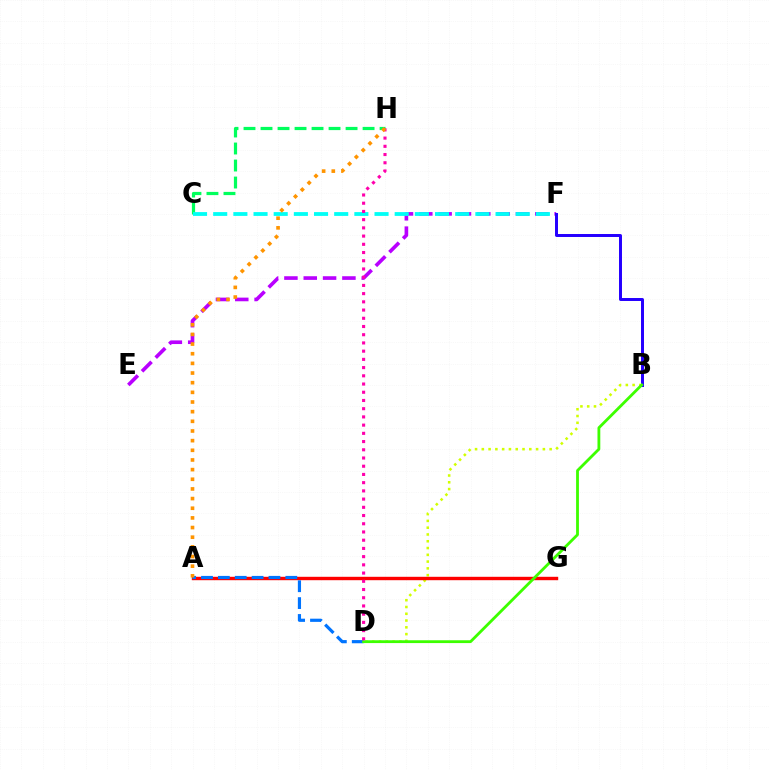{('E', 'F'): [{'color': '#b900ff', 'line_style': 'dashed', 'thickness': 2.63}], ('B', 'D'): [{'color': '#d1ff00', 'line_style': 'dotted', 'thickness': 1.84}, {'color': '#3dff00', 'line_style': 'solid', 'thickness': 2.03}], ('A', 'G'): [{'color': '#ff0000', 'line_style': 'solid', 'thickness': 2.44}], ('B', 'F'): [{'color': '#2500ff', 'line_style': 'solid', 'thickness': 2.14}], ('A', 'D'): [{'color': '#0074ff', 'line_style': 'dashed', 'thickness': 2.29}], ('C', 'H'): [{'color': '#00ff5c', 'line_style': 'dashed', 'thickness': 2.31}], ('C', 'F'): [{'color': '#00fff6', 'line_style': 'dashed', 'thickness': 2.74}], ('D', 'H'): [{'color': '#ff00ac', 'line_style': 'dotted', 'thickness': 2.23}], ('A', 'H'): [{'color': '#ff9400', 'line_style': 'dotted', 'thickness': 2.62}]}